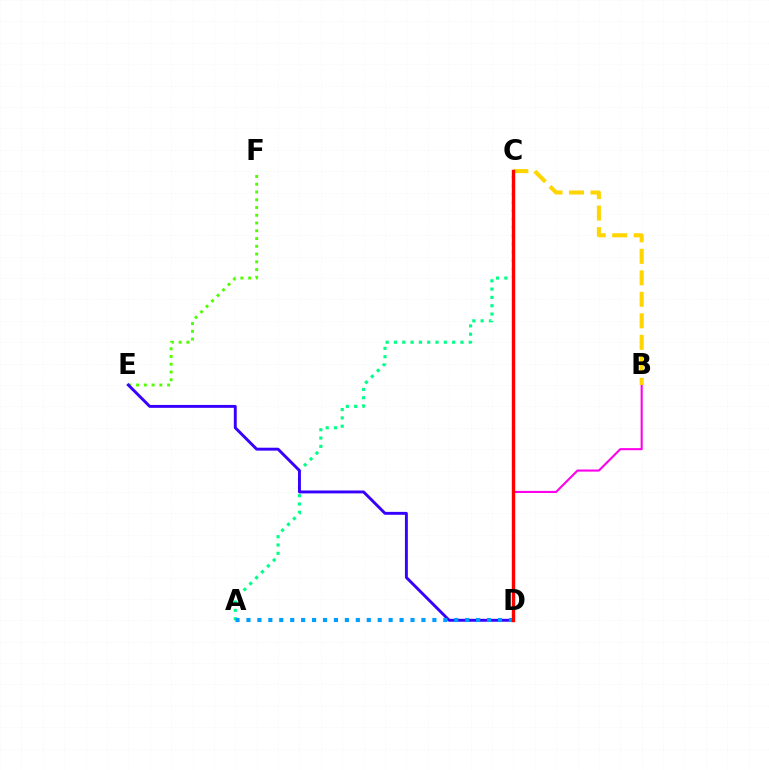{('E', 'F'): [{'color': '#4fff00', 'line_style': 'dotted', 'thickness': 2.11}], ('A', 'C'): [{'color': '#00ff86', 'line_style': 'dotted', 'thickness': 2.26}], ('B', 'D'): [{'color': '#ff00ed', 'line_style': 'solid', 'thickness': 1.51}], ('D', 'E'): [{'color': '#3700ff', 'line_style': 'solid', 'thickness': 2.1}], ('A', 'D'): [{'color': '#009eff', 'line_style': 'dotted', 'thickness': 2.97}], ('B', 'C'): [{'color': '#ffd500', 'line_style': 'dashed', 'thickness': 2.92}], ('C', 'D'): [{'color': '#ff0000', 'line_style': 'solid', 'thickness': 2.43}]}